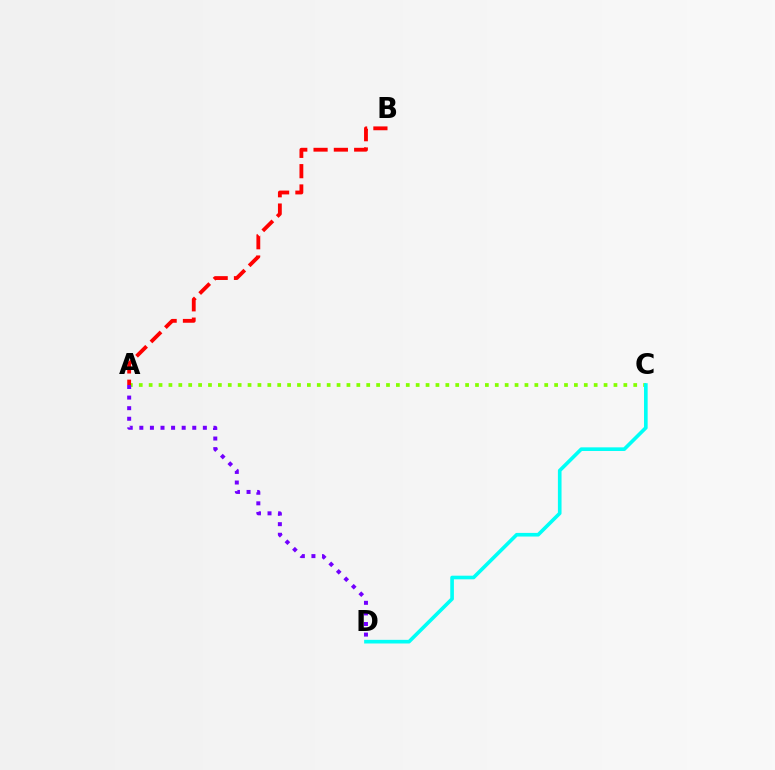{('A', 'C'): [{'color': '#84ff00', 'line_style': 'dotted', 'thickness': 2.69}], ('C', 'D'): [{'color': '#00fff6', 'line_style': 'solid', 'thickness': 2.62}], ('A', 'B'): [{'color': '#ff0000', 'line_style': 'dashed', 'thickness': 2.76}], ('A', 'D'): [{'color': '#7200ff', 'line_style': 'dotted', 'thickness': 2.88}]}